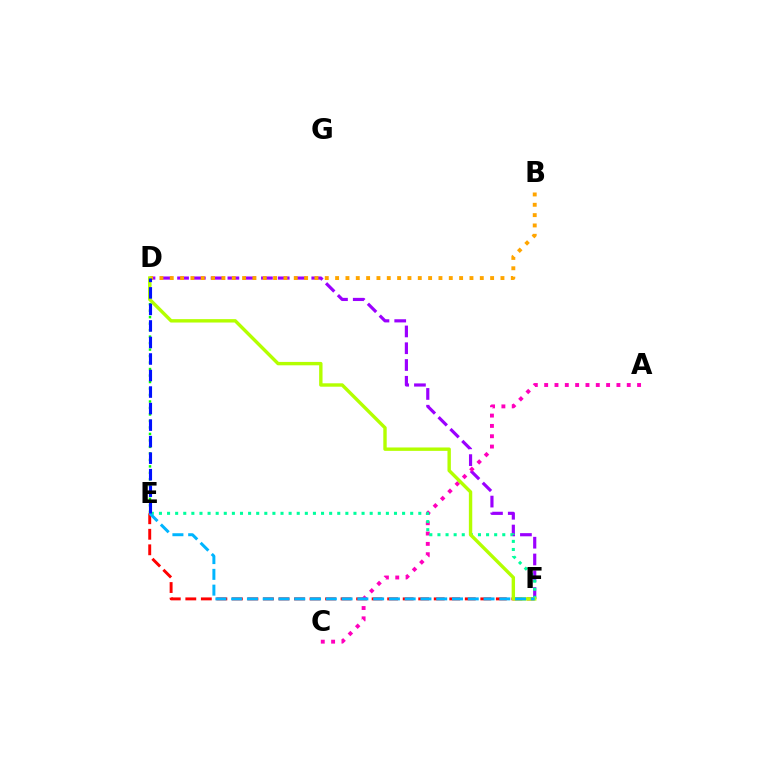{('D', 'F'): [{'color': '#9b00ff', 'line_style': 'dashed', 'thickness': 2.28}, {'color': '#b3ff00', 'line_style': 'solid', 'thickness': 2.45}], ('E', 'F'): [{'color': '#ff0000', 'line_style': 'dashed', 'thickness': 2.11}, {'color': '#00ff9d', 'line_style': 'dotted', 'thickness': 2.2}, {'color': '#00b5ff', 'line_style': 'dashed', 'thickness': 2.14}], ('D', 'E'): [{'color': '#08ff00', 'line_style': 'dotted', 'thickness': 1.76}, {'color': '#0010ff', 'line_style': 'dashed', 'thickness': 2.24}], ('A', 'C'): [{'color': '#ff00bd', 'line_style': 'dotted', 'thickness': 2.81}], ('B', 'D'): [{'color': '#ffa500', 'line_style': 'dotted', 'thickness': 2.81}]}